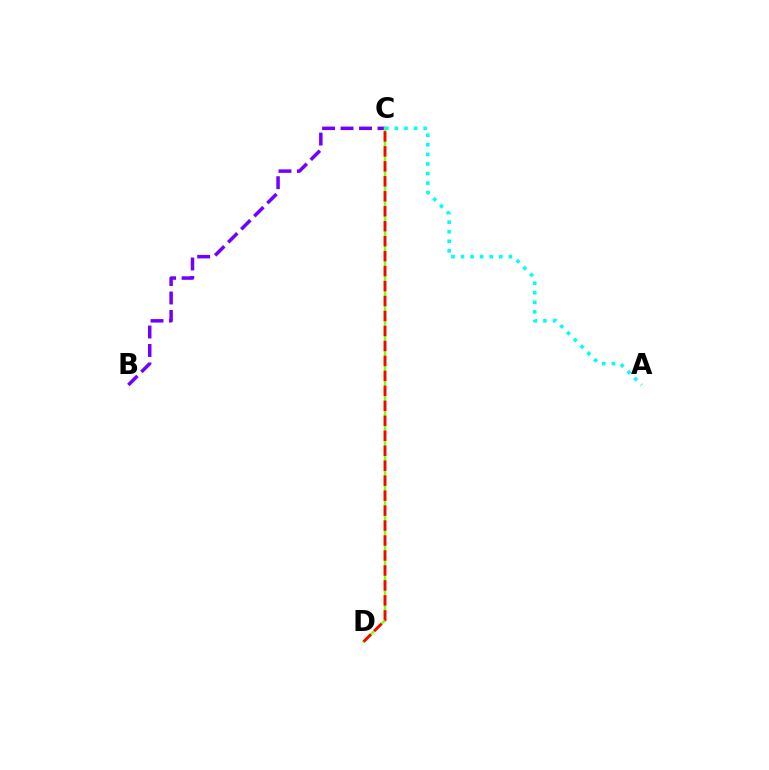{('B', 'C'): [{'color': '#7200ff', 'line_style': 'dashed', 'thickness': 2.51}], ('C', 'D'): [{'color': '#84ff00', 'line_style': 'solid', 'thickness': 1.79}, {'color': '#ff0000', 'line_style': 'dashed', 'thickness': 2.03}], ('A', 'C'): [{'color': '#00fff6', 'line_style': 'dotted', 'thickness': 2.6}]}